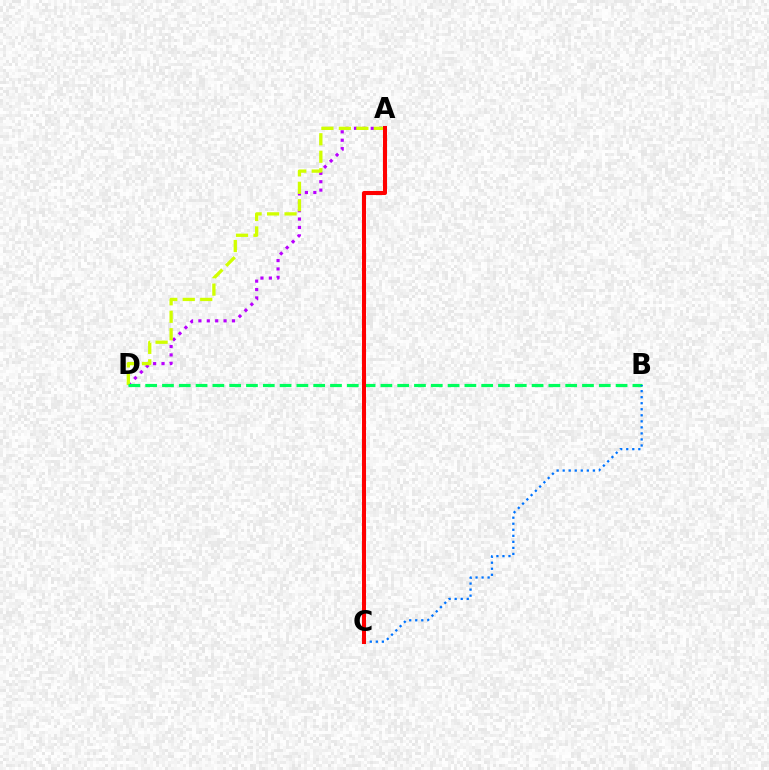{('A', 'D'): [{'color': '#b900ff', 'line_style': 'dotted', 'thickness': 2.28}, {'color': '#d1ff00', 'line_style': 'dashed', 'thickness': 2.38}], ('B', 'D'): [{'color': '#00ff5c', 'line_style': 'dashed', 'thickness': 2.28}], ('B', 'C'): [{'color': '#0074ff', 'line_style': 'dotted', 'thickness': 1.64}], ('A', 'C'): [{'color': '#ff0000', 'line_style': 'solid', 'thickness': 2.91}]}